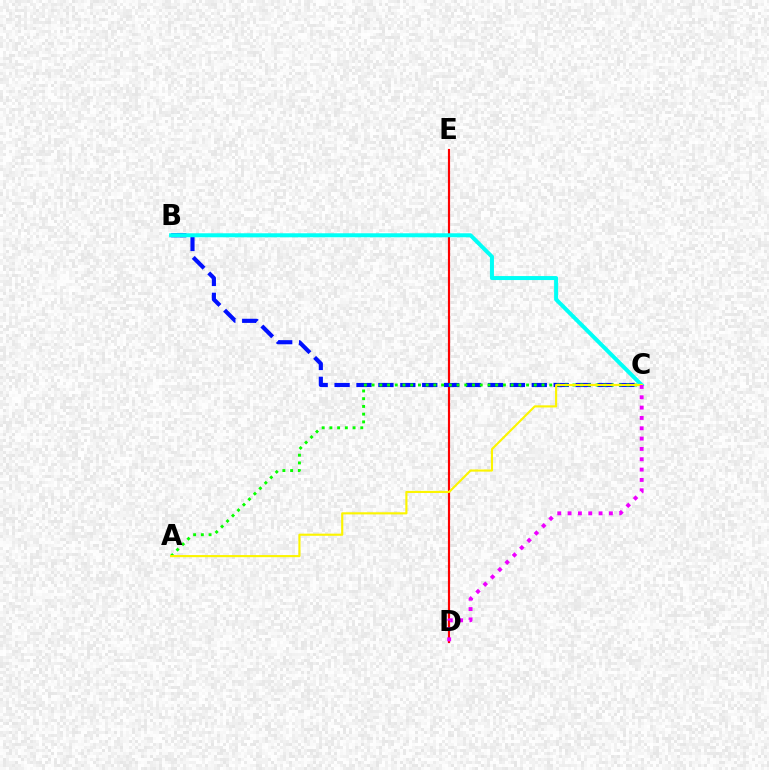{('D', 'E'): [{'color': '#ff0000', 'line_style': 'solid', 'thickness': 1.56}], ('B', 'C'): [{'color': '#0010ff', 'line_style': 'dashed', 'thickness': 2.98}, {'color': '#00fff6', 'line_style': 'solid', 'thickness': 2.88}], ('A', 'C'): [{'color': '#08ff00', 'line_style': 'dotted', 'thickness': 2.1}, {'color': '#fcf500', 'line_style': 'solid', 'thickness': 1.54}], ('C', 'D'): [{'color': '#ee00ff', 'line_style': 'dotted', 'thickness': 2.81}]}